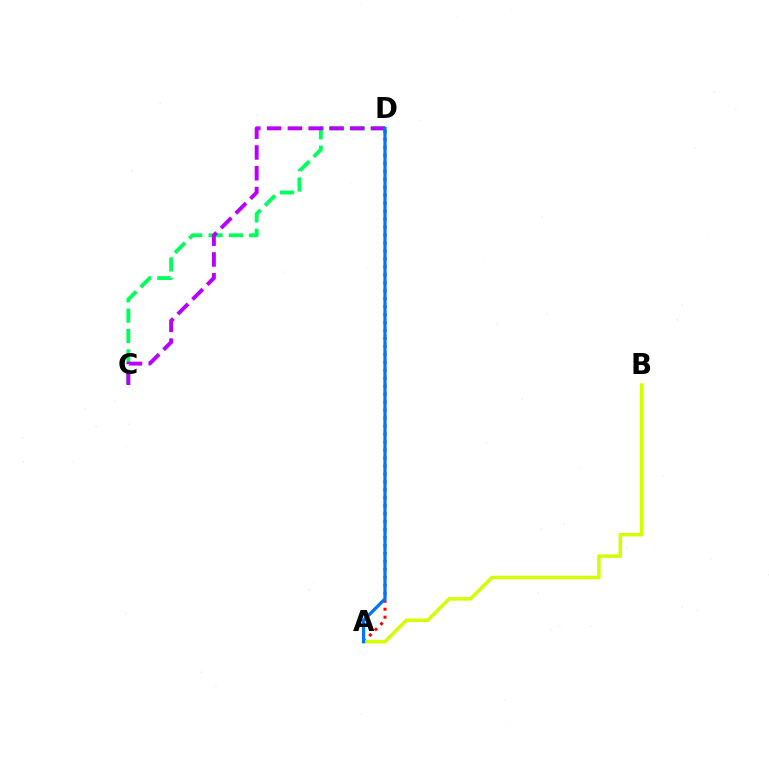{('C', 'D'): [{'color': '#00ff5c', 'line_style': 'dashed', 'thickness': 2.77}, {'color': '#b900ff', 'line_style': 'dashed', 'thickness': 2.82}], ('A', 'D'): [{'color': '#ff0000', 'line_style': 'dotted', 'thickness': 2.16}, {'color': '#0074ff', 'line_style': 'solid', 'thickness': 2.33}], ('A', 'B'): [{'color': '#d1ff00', 'line_style': 'solid', 'thickness': 2.51}]}